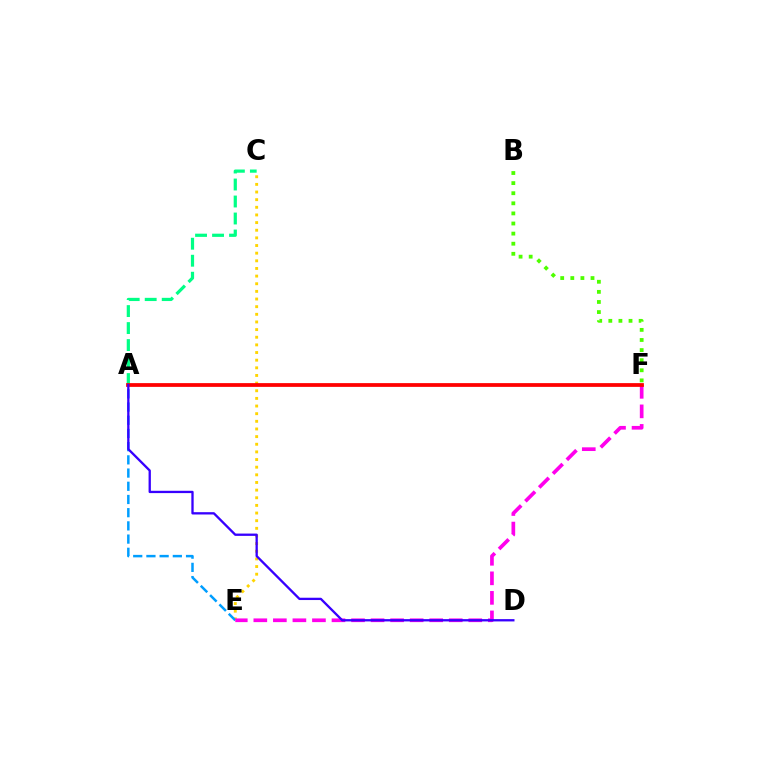{('C', 'E'): [{'color': '#ffd500', 'line_style': 'dotted', 'thickness': 2.08}], ('A', 'E'): [{'color': '#009eff', 'line_style': 'dashed', 'thickness': 1.79}], ('A', 'C'): [{'color': '#00ff86', 'line_style': 'dashed', 'thickness': 2.31}], ('E', 'F'): [{'color': '#ff00ed', 'line_style': 'dashed', 'thickness': 2.65}], ('A', 'F'): [{'color': '#ff0000', 'line_style': 'solid', 'thickness': 2.7}], ('A', 'D'): [{'color': '#3700ff', 'line_style': 'solid', 'thickness': 1.66}], ('B', 'F'): [{'color': '#4fff00', 'line_style': 'dotted', 'thickness': 2.74}]}